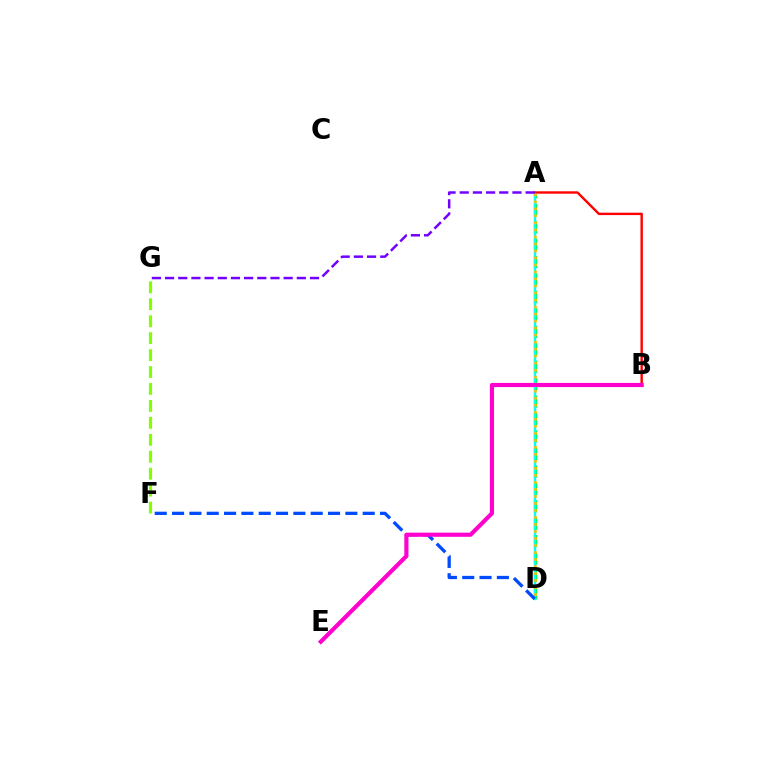{('A', 'D'): [{'color': '#00ff39', 'line_style': 'dashed', 'thickness': 2.37}, {'color': '#00fff6', 'line_style': 'solid', 'thickness': 1.72}, {'color': '#ffbd00', 'line_style': 'dotted', 'thickness': 1.91}], ('A', 'B'): [{'color': '#ff0000', 'line_style': 'solid', 'thickness': 1.73}], ('D', 'F'): [{'color': '#004bff', 'line_style': 'dashed', 'thickness': 2.35}], ('B', 'E'): [{'color': '#ff00cf', 'line_style': 'solid', 'thickness': 2.99}], ('F', 'G'): [{'color': '#84ff00', 'line_style': 'dashed', 'thickness': 2.3}], ('A', 'G'): [{'color': '#7200ff', 'line_style': 'dashed', 'thickness': 1.79}]}